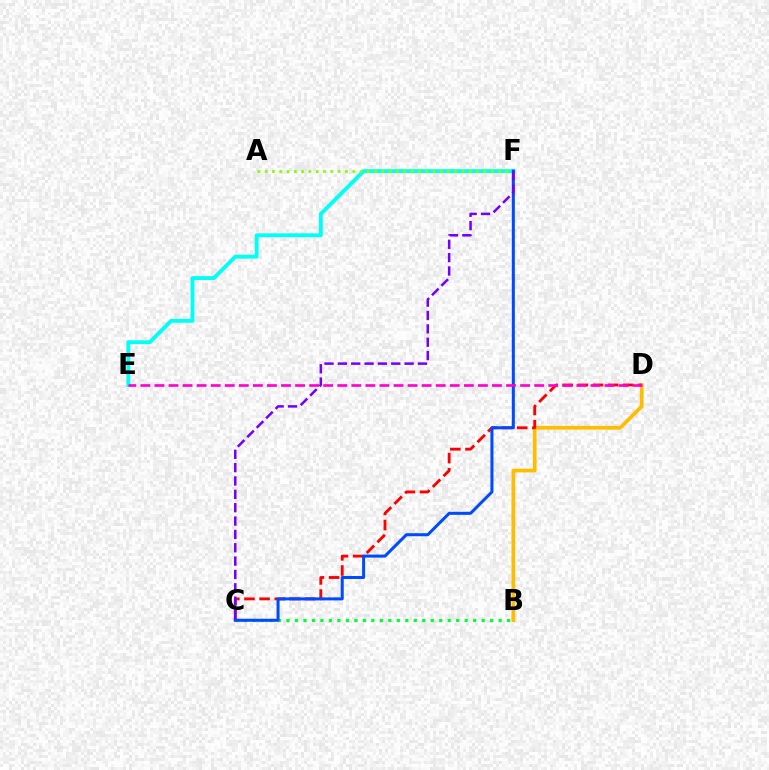{('B', 'D'): [{'color': '#ffbd00', 'line_style': 'solid', 'thickness': 2.66}], ('C', 'D'): [{'color': '#ff0000', 'line_style': 'dashed', 'thickness': 2.06}], ('B', 'C'): [{'color': '#00ff39', 'line_style': 'dotted', 'thickness': 2.31}], ('E', 'F'): [{'color': '#00fff6', 'line_style': 'solid', 'thickness': 2.78}], ('A', 'F'): [{'color': '#84ff00', 'line_style': 'dotted', 'thickness': 1.98}], ('C', 'F'): [{'color': '#004bff', 'line_style': 'solid', 'thickness': 2.18}, {'color': '#7200ff', 'line_style': 'dashed', 'thickness': 1.81}], ('D', 'E'): [{'color': '#ff00cf', 'line_style': 'dashed', 'thickness': 1.91}]}